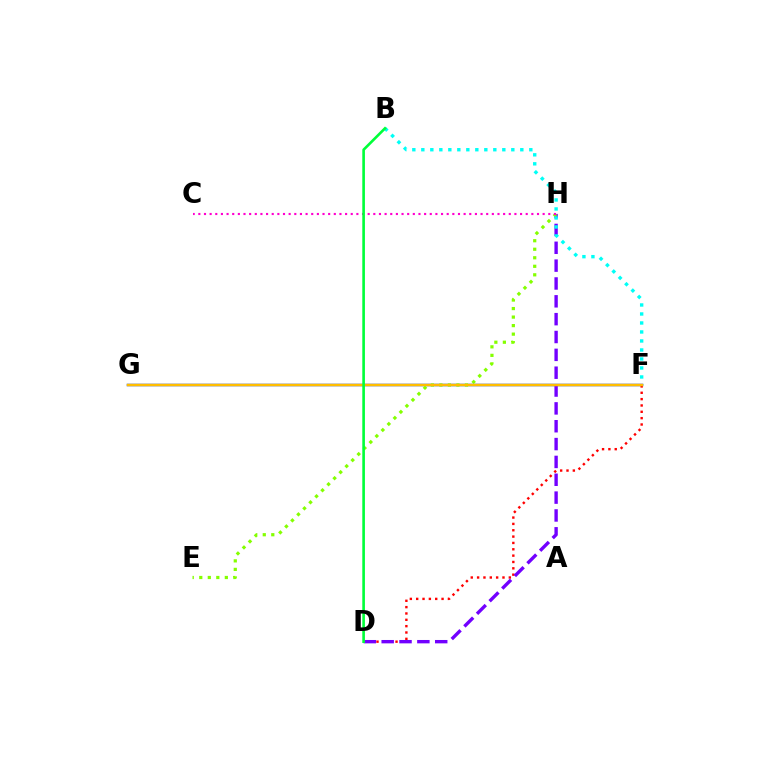{('F', 'G'): [{'color': '#004bff', 'line_style': 'solid', 'thickness': 1.79}, {'color': '#ffbd00', 'line_style': 'solid', 'thickness': 1.78}], ('D', 'F'): [{'color': '#ff0000', 'line_style': 'dotted', 'thickness': 1.72}], ('D', 'H'): [{'color': '#7200ff', 'line_style': 'dashed', 'thickness': 2.42}], ('E', 'H'): [{'color': '#84ff00', 'line_style': 'dotted', 'thickness': 2.32}], ('C', 'H'): [{'color': '#ff00cf', 'line_style': 'dotted', 'thickness': 1.53}], ('B', 'F'): [{'color': '#00fff6', 'line_style': 'dotted', 'thickness': 2.45}], ('B', 'D'): [{'color': '#00ff39', 'line_style': 'solid', 'thickness': 1.89}]}